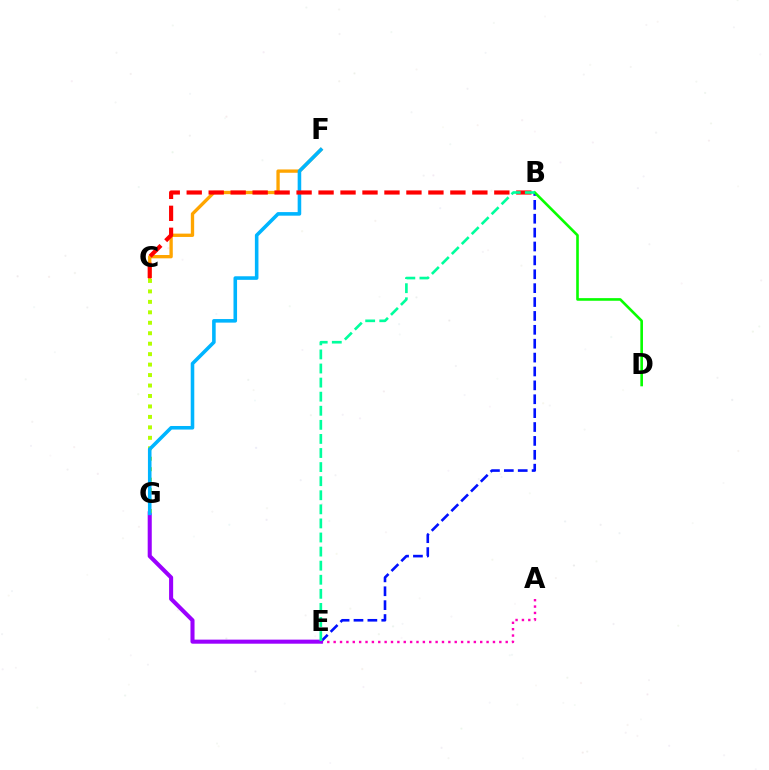{('A', 'E'): [{'color': '#ff00bd', 'line_style': 'dotted', 'thickness': 1.73}], ('B', 'E'): [{'color': '#0010ff', 'line_style': 'dashed', 'thickness': 1.89}, {'color': '#00ff9d', 'line_style': 'dashed', 'thickness': 1.91}], ('C', 'F'): [{'color': '#ffa500', 'line_style': 'solid', 'thickness': 2.39}], ('E', 'G'): [{'color': '#9b00ff', 'line_style': 'solid', 'thickness': 2.93}], ('C', 'G'): [{'color': '#b3ff00', 'line_style': 'dotted', 'thickness': 2.84}], ('B', 'D'): [{'color': '#08ff00', 'line_style': 'solid', 'thickness': 1.89}], ('F', 'G'): [{'color': '#00b5ff', 'line_style': 'solid', 'thickness': 2.57}], ('B', 'C'): [{'color': '#ff0000', 'line_style': 'dashed', 'thickness': 2.98}]}